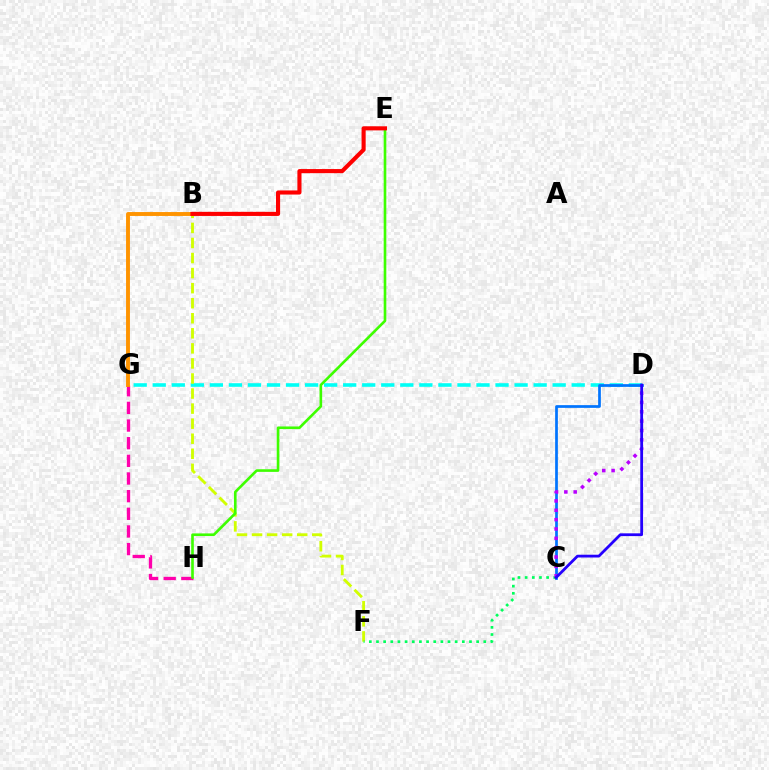{('G', 'H'): [{'color': '#ff00ac', 'line_style': 'dashed', 'thickness': 2.4}], ('D', 'G'): [{'color': '#00fff6', 'line_style': 'dashed', 'thickness': 2.59}], ('B', 'F'): [{'color': '#d1ff00', 'line_style': 'dashed', 'thickness': 2.05}], ('E', 'H'): [{'color': '#3dff00', 'line_style': 'solid', 'thickness': 1.9}], ('B', 'G'): [{'color': '#ff9400', 'line_style': 'solid', 'thickness': 2.81}], ('C', 'D'): [{'color': '#0074ff', 'line_style': 'solid', 'thickness': 1.96}, {'color': '#b900ff', 'line_style': 'dotted', 'thickness': 2.54}, {'color': '#2500ff', 'line_style': 'solid', 'thickness': 2.0}], ('C', 'F'): [{'color': '#00ff5c', 'line_style': 'dotted', 'thickness': 1.94}], ('B', 'E'): [{'color': '#ff0000', 'line_style': 'solid', 'thickness': 2.95}]}